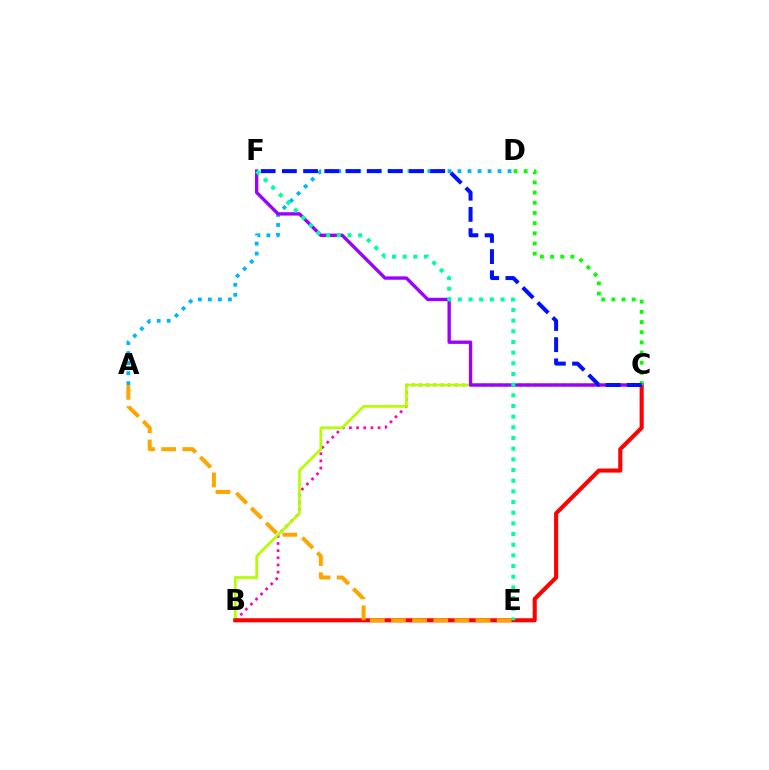{('A', 'D'): [{'color': '#00b5ff', 'line_style': 'dotted', 'thickness': 2.72}], ('B', 'C'): [{'color': '#ff00bd', 'line_style': 'dotted', 'thickness': 1.95}, {'color': '#b3ff00', 'line_style': 'solid', 'thickness': 1.94}, {'color': '#ff0000', 'line_style': 'solid', 'thickness': 2.93}], ('C', 'F'): [{'color': '#9b00ff', 'line_style': 'solid', 'thickness': 2.41}, {'color': '#0010ff', 'line_style': 'dashed', 'thickness': 2.88}], ('A', 'E'): [{'color': '#ffa500', 'line_style': 'dashed', 'thickness': 2.87}], ('E', 'F'): [{'color': '#00ff9d', 'line_style': 'dotted', 'thickness': 2.9}], ('C', 'D'): [{'color': '#08ff00', 'line_style': 'dotted', 'thickness': 2.76}]}